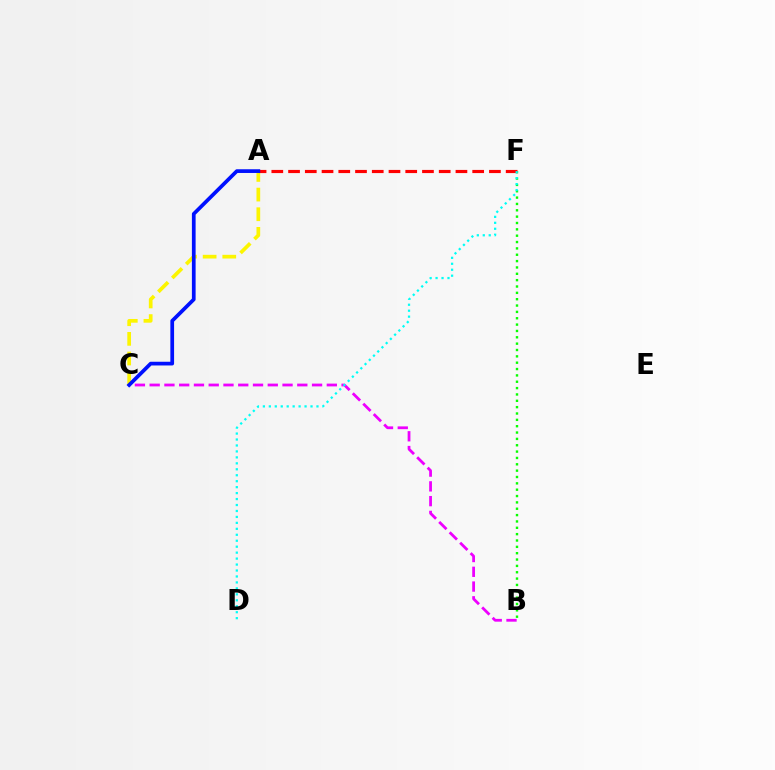{('A', 'C'): [{'color': '#fcf500', 'line_style': 'dashed', 'thickness': 2.67}, {'color': '#0010ff', 'line_style': 'solid', 'thickness': 2.68}], ('B', 'F'): [{'color': '#08ff00', 'line_style': 'dotted', 'thickness': 1.73}], ('B', 'C'): [{'color': '#ee00ff', 'line_style': 'dashed', 'thickness': 2.01}], ('A', 'F'): [{'color': '#ff0000', 'line_style': 'dashed', 'thickness': 2.27}], ('D', 'F'): [{'color': '#00fff6', 'line_style': 'dotted', 'thickness': 1.62}]}